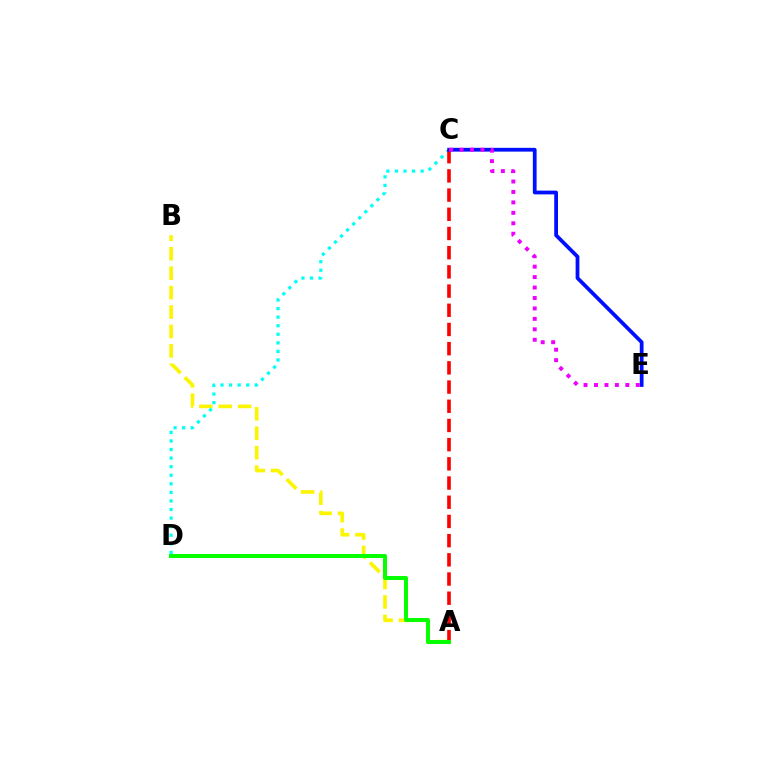{('A', 'B'): [{'color': '#fcf500', 'line_style': 'dashed', 'thickness': 2.64}], ('C', 'D'): [{'color': '#00fff6', 'line_style': 'dotted', 'thickness': 2.33}], ('A', 'C'): [{'color': '#ff0000', 'line_style': 'dashed', 'thickness': 2.61}], ('A', 'D'): [{'color': '#08ff00', 'line_style': 'solid', 'thickness': 2.88}], ('C', 'E'): [{'color': '#0010ff', 'line_style': 'solid', 'thickness': 2.71}, {'color': '#ee00ff', 'line_style': 'dotted', 'thickness': 2.84}]}